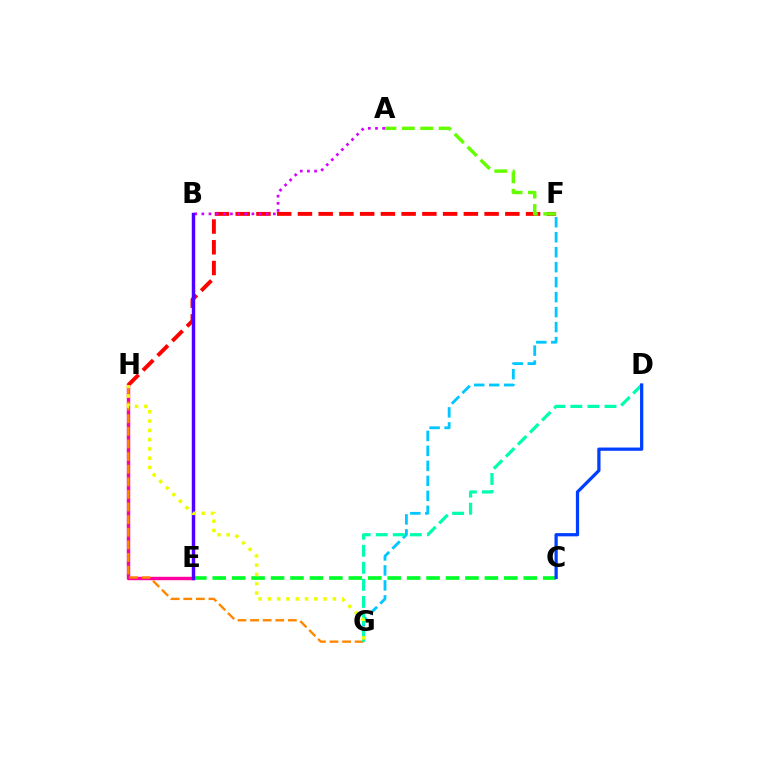{('F', 'G'): [{'color': '#00c7ff', 'line_style': 'dashed', 'thickness': 2.03}], ('E', 'H'): [{'color': '#ff00a0', 'line_style': 'solid', 'thickness': 2.46}], ('G', 'H'): [{'color': '#ff8800', 'line_style': 'dashed', 'thickness': 1.71}, {'color': '#eeff00', 'line_style': 'dotted', 'thickness': 2.52}], ('D', 'G'): [{'color': '#00ffaf', 'line_style': 'dashed', 'thickness': 2.32}], ('F', 'H'): [{'color': '#ff0000', 'line_style': 'dashed', 'thickness': 2.82}], ('A', 'B'): [{'color': '#d600ff', 'line_style': 'dotted', 'thickness': 1.94}], ('A', 'F'): [{'color': '#66ff00', 'line_style': 'dashed', 'thickness': 2.49}], ('C', 'E'): [{'color': '#00ff27', 'line_style': 'dashed', 'thickness': 2.64}], ('C', 'D'): [{'color': '#003fff', 'line_style': 'solid', 'thickness': 2.34}], ('B', 'E'): [{'color': '#4f00ff', 'line_style': 'solid', 'thickness': 2.49}]}